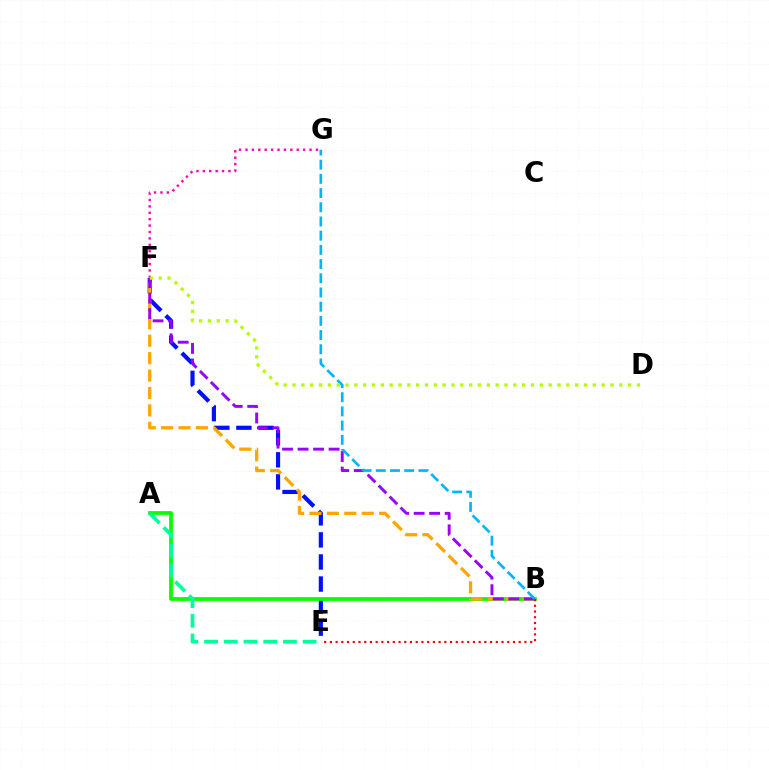{('F', 'G'): [{'color': '#ff00bd', 'line_style': 'dotted', 'thickness': 1.74}], ('E', 'F'): [{'color': '#0010ff', 'line_style': 'dashed', 'thickness': 3.0}], ('A', 'B'): [{'color': '#08ff00', 'line_style': 'solid', 'thickness': 2.69}], ('A', 'E'): [{'color': '#00ff9d', 'line_style': 'dashed', 'thickness': 2.68}], ('B', 'F'): [{'color': '#ffa500', 'line_style': 'dashed', 'thickness': 2.36}, {'color': '#9b00ff', 'line_style': 'dashed', 'thickness': 2.11}], ('B', 'E'): [{'color': '#ff0000', 'line_style': 'dotted', 'thickness': 1.55}], ('B', 'G'): [{'color': '#00b5ff', 'line_style': 'dashed', 'thickness': 1.93}], ('D', 'F'): [{'color': '#b3ff00', 'line_style': 'dotted', 'thickness': 2.4}]}